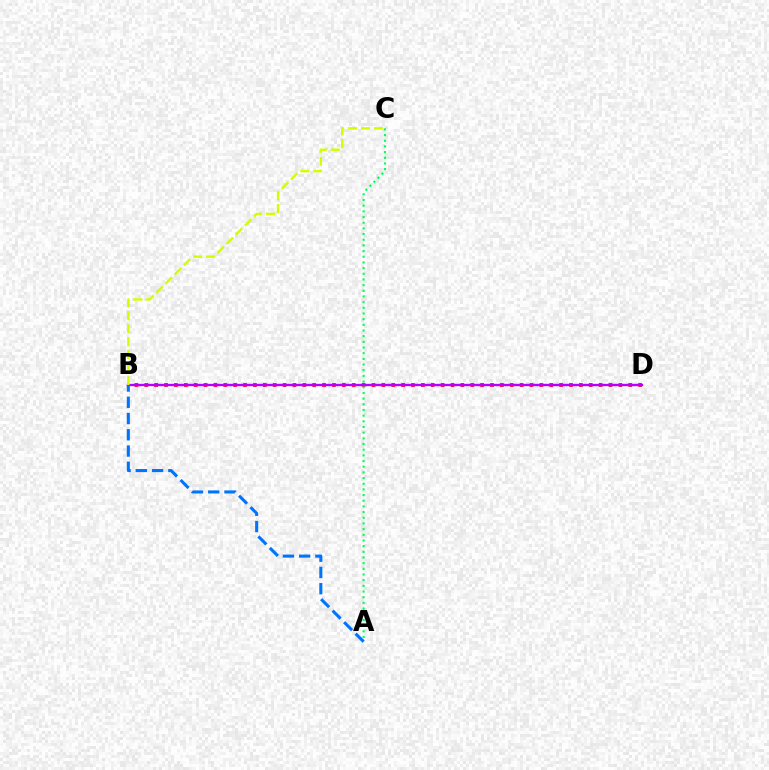{('B', 'D'): [{'color': '#ff0000', 'line_style': 'dotted', 'thickness': 2.68}, {'color': '#b900ff', 'line_style': 'solid', 'thickness': 1.7}], ('A', 'C'): [{'color': '#00ff5c', 'line_style': 'dotted', 'thickness': 1.54}], ('A', 'B'): [{'color': '#0074ff', 'line_style': 'dashed', 'thickness': 2.21}], ('B', 'C'): [{'color': '#d1ff00', 'line_style': 'dashed', 'thickness': 1.76}]}